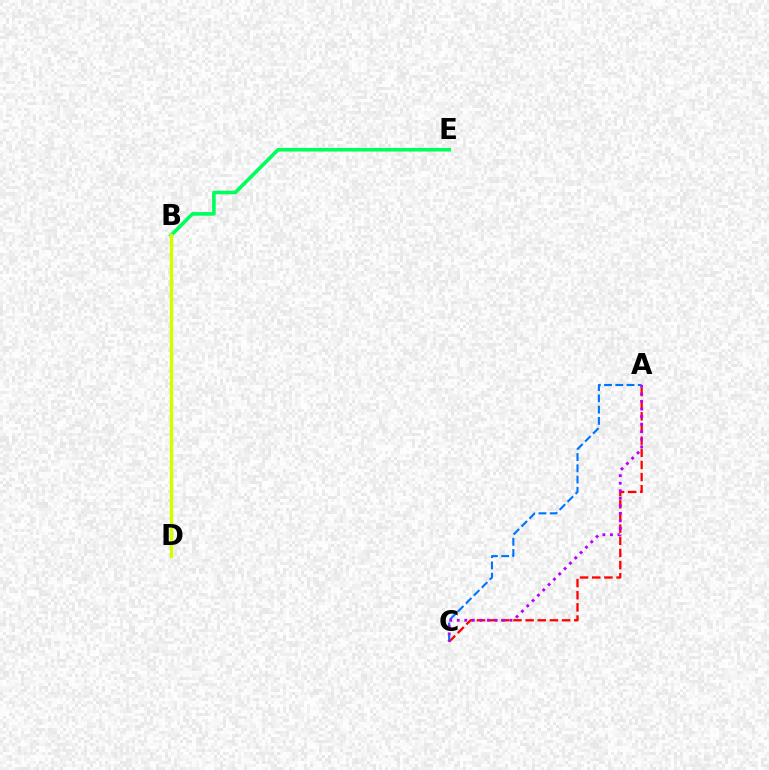{('B', 'E'): [{'color': '#00ff5c', 'line_style': 'solid', 'thickness': 2.6}], ('B', 'D'): [{'color': '#d1ff00', 'line_style': 'solid', 'thickness': 2.48}], ('A', 'C'): [{'color': '#ff0000', 'line_style': 'dashed', 'thickness': 1.65}, {'color': '#0074ff', 'line_style': 'dashed', 'thickness': 1.53}, {'color': '#b900ff', 'line_style': 'dotted', 'thickness': 2.05}]}